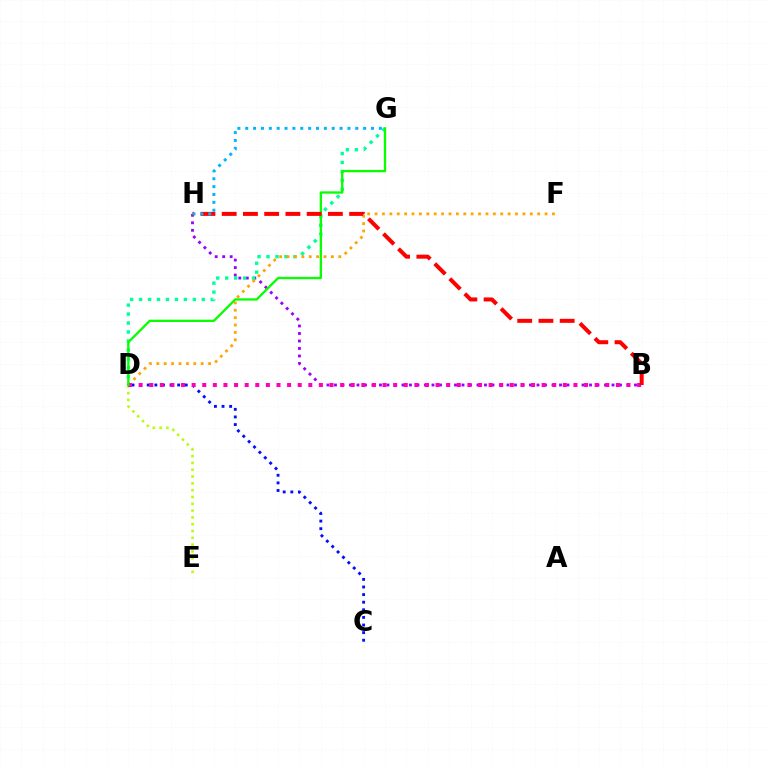{('B', 'H'): [{'color': '#9b00ff', 'line_style': 'dotted', 'thickness': 2.04}, {'color': '#ff0000', 'line_style': 'dashed', 'thickness': 2.89}], ('D', 'E'): [{'color': '#b3ff00', 'line_style': 'dotted', 'thickness': 1.85}], ('D', 'G'): [{'color': '#00ff9d', 'line_style': 'dotted', 'thickness': 2.43}, {'color': '#08ff00', 'line_style': 'solid', 'thickness': 1.66}], ('D', 'F'): [{'color': '#ffa500', 'line_style': 'dotted', 'thickness': 2.01}], ('C', 'D'): [{'color': '#0010ff', 'line_style': 'dotted', 'thickness': 2.07}], ('B', 'D'): [{'color': '#ff00bd', 'line_style': 'dotted', 'thickness': 2.88}], ('G', 'H'): [{'color': '#00b5ff', 'line_style': 'dotted', 'thickness': 2.14}]}